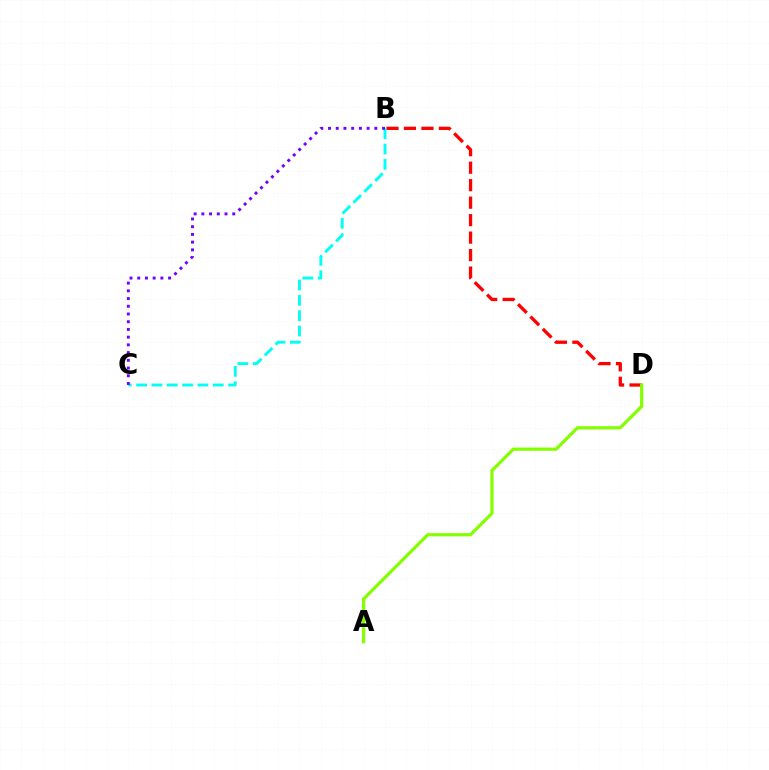{('B', 'D'): [{'color': '#ff0000', 'line_style': 'dashed', 'thickness': 2.38}], ('A', 'D'): [{'color': '#84ff00', 'line_style': 'solid', 'thickness': 2.31}], ('B', 'C'): [{'color': '#00fff6', 'line_style': 'dashed', 'thickness': 2.08}, {'color': '#7200ff', 'line_style': 'dotted', 'thickness': 2.1}]}